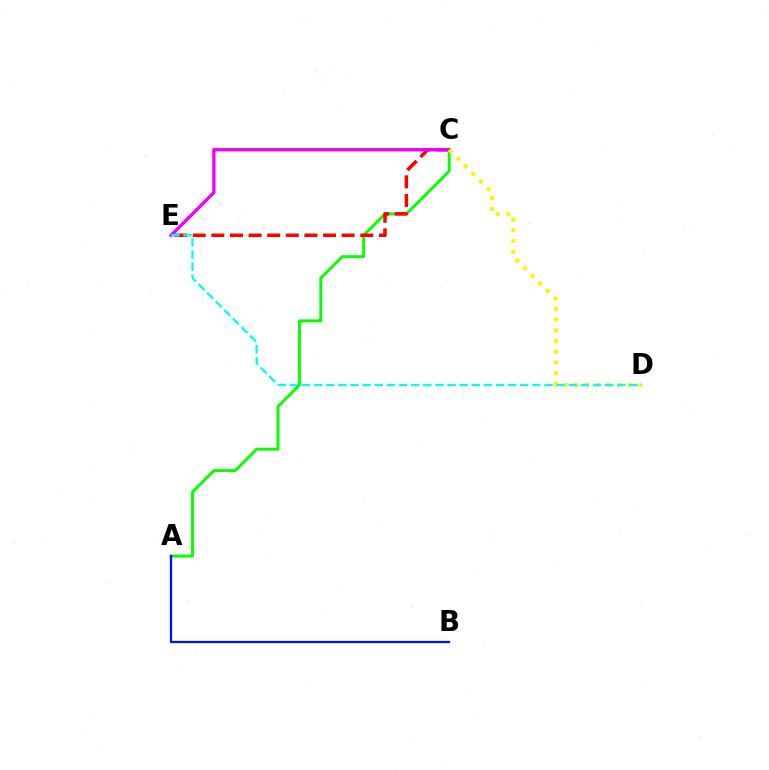{('A', 'C'): [{'color': '#08ff00', 'line_style': 'solid', 'thickness': 2.11}], ('C', 'E'): [{'color': '#ff0000', 'line_style': 'dashed', 'thickness': 2.53}, {'color': '#ee00ff', 'line_style': 'solid', 'thickness': 2.39}], ('C', 'D'): [{'color': '#fcf500', 'line_style': 'dotted', 'thickness': 2.91}], ('D', 'E'): [{'color': '#00fff6', 'line_style': 'dashed', 'thickness': 1.65}], ('A', 'B'): [{'color': '#0010ff', 'line_style': 'solid', 'thickness': 1.64}]}